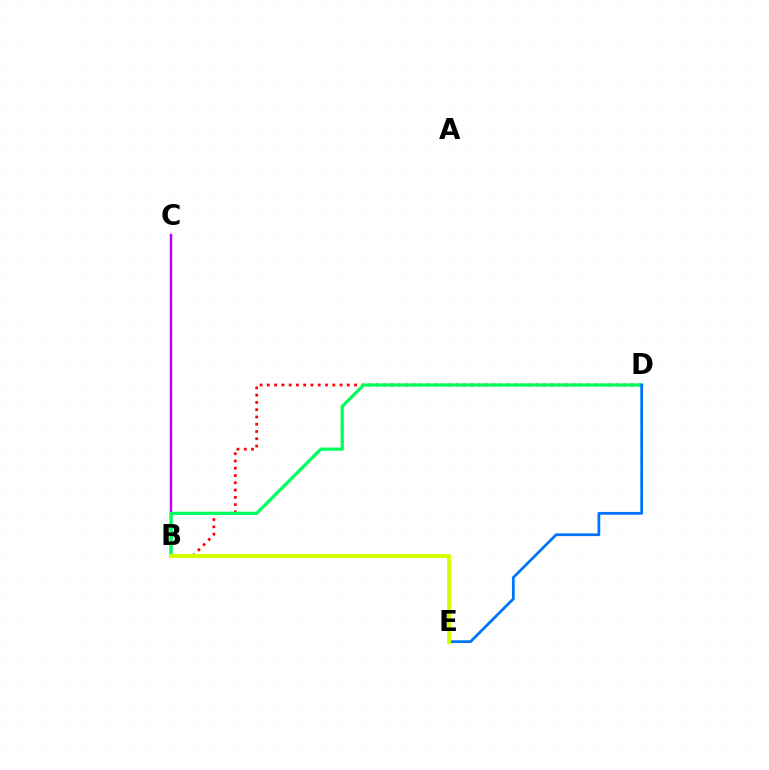{('B', 'C'): [{'color': '#b900ff', 'line_style': 'solid', 'thickness': 1.76}], ('B', 'D'): [{'color': '#ff0000', 'line_style': 'dotted', 'thickness': 1.98}, {'color': '#00ff5c', 'line_style': 'solid', 'thickness': 2.31}], ('D', 'E'): [{'color': '#0074ff', 'line_style': 'solid', 'thickness': 1.99}], ('B', 'E'): [{'color': '#d1ff00', 'line_style': 'solid', 'thickness': 2.85}]}